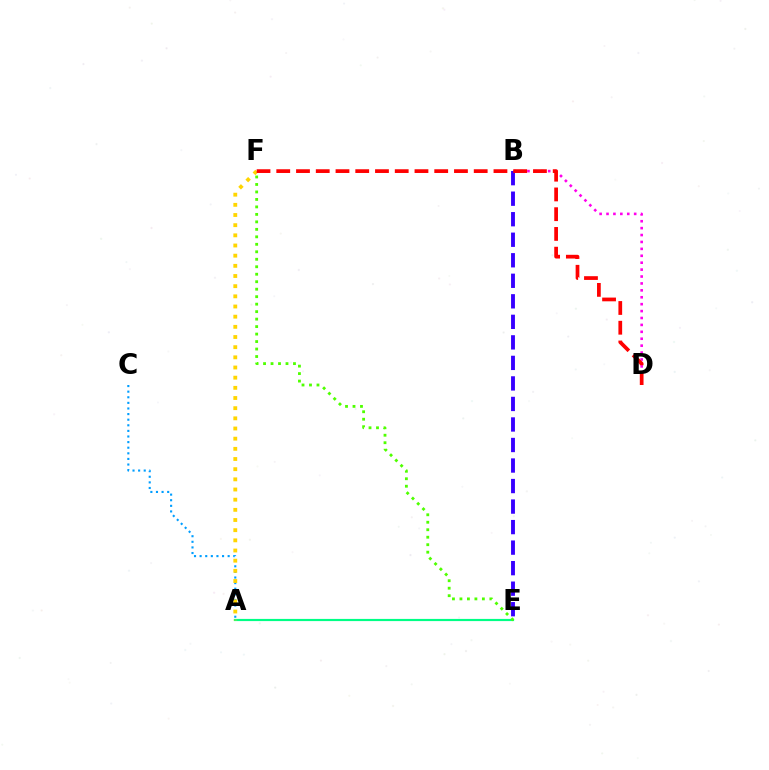{('A', 'C'): [{'color': '#009eff', 'line_style': 'dotted', 'thickness': 1.52}], ('A', 'E'): [{'color': '#00ff86', 'line_style': 'solid', 'thickness': 1.57}], ('A', 'F'): [{'color': '#ffd500', 'line_style': 'dotted', 'thickness': 2.76}], ('E', 'F'): [{'color': '#4fff00', 'line_style': 'dotted', 'thickness': 2.03}], ('B', 'D'): [{'color': '#ff00ed', 'line_style': 'dotted', 'thickness': 1.88}], ('B', 'E'): [{'color': '#3700ff', 'line_style': 'dashed', 'thickness': 2.79}], ('D', 'F'): [{'color': '#ff0000', 'line_style': 'dashed', 'thickness': 2.68}]}